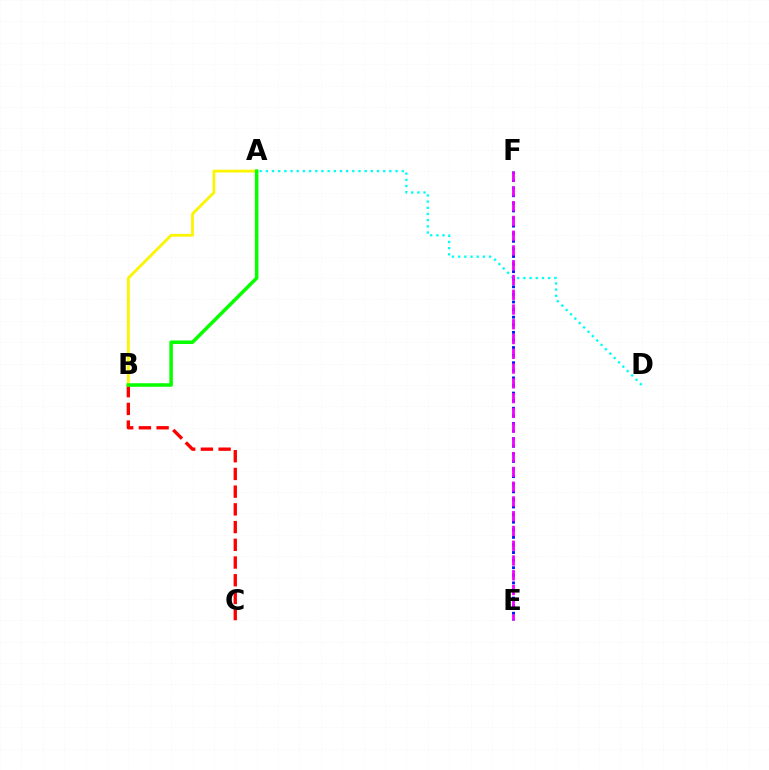{('E', 'F'): [{'color': '#0010ff', 'line_style': 'dotted', 'thickness': 2.06}, {'color': '#ee00ff', 'line_style': 'dashed', 'thickness': 2.01}], ('B', 'C'): [{'color': '#ff0000', 'line_style': 'dashed', 'thickness': 2.41}], ('A', 'D'): [{'color': '#00fff6', 'line_style': 'dotted', 'thickness': 1.68}], ('A', 'B'): [{'color': '#fcf500', 'line_style': 'solid', 'thickness': 2.02}, {'color': '#08ff00', 'line_style': 'solid', 'thickness': 2.54}]}